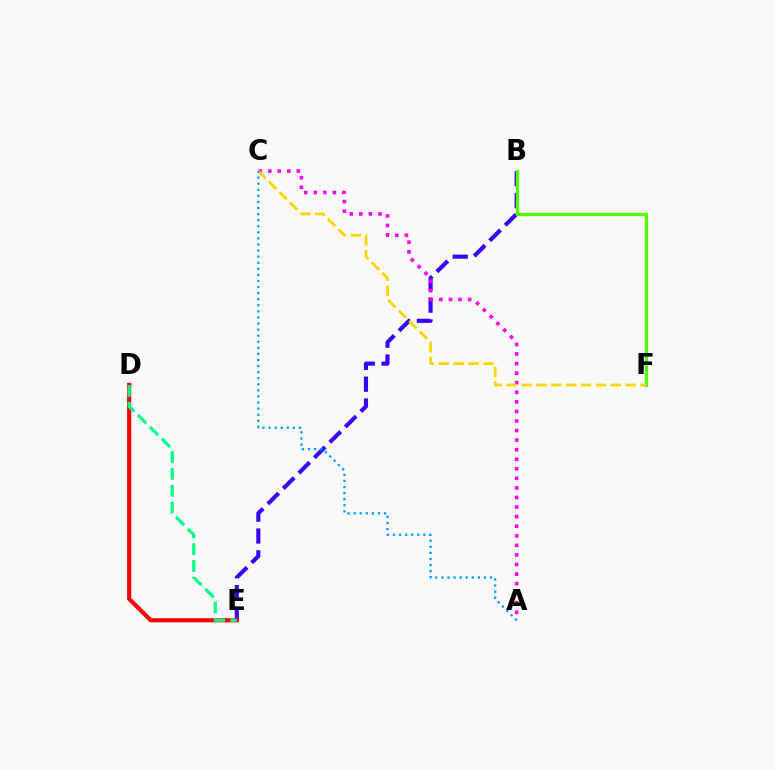{('B', 'E'): [{'color': '#3700ff', 'line_style': 'dashed', 'thickness': 2.97}], ('A', 'C'): [{'color': '#ff00ed', 'line_style': 'dotted', 'thickness': 2.6}, {'color': '#009eff', 'line_style': 'dotted', 'thickness': 1.65}], ('B', 'F'): [{'color': '#4fff00', 'line_style': 'solid', 'thickness': 2.35}], ('D', 'E'): [{'color': '#ff0000', 'line_style': 'solid', 'thickness': 2.99}, {'color': '#00ff86', 'line_style': 'dashed', 'thickness': 2.29}], ('C', 'F'): [{'color': '#ffd500', 'line_style': 'dashed', 'thickness': 2.02}]}